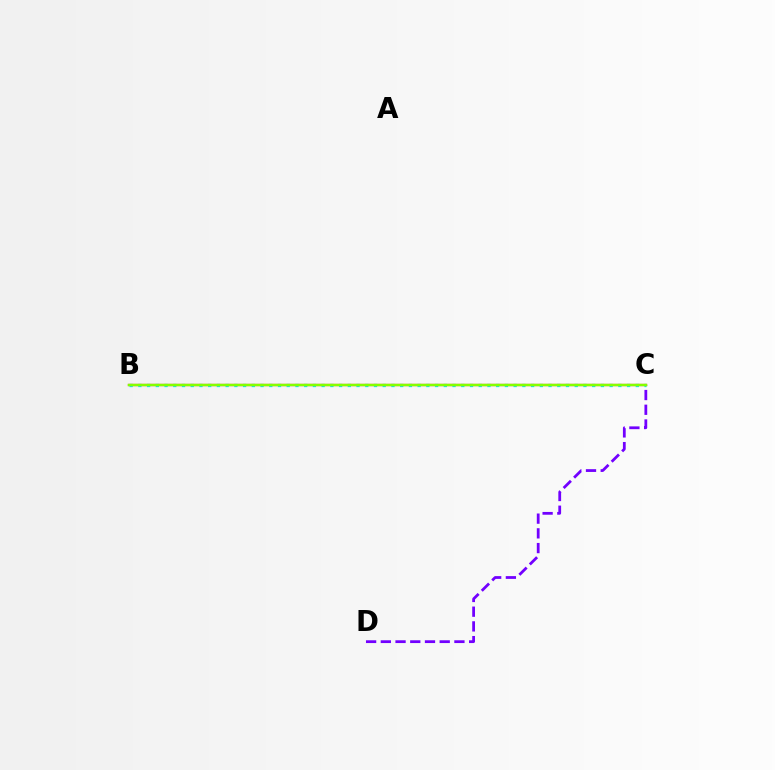{('B', 'C'): [{'color': '#00fff6', 'line_style': 'dotted', 'thickness': 2.37}, {'color': '#ff0000', 'line_style': 'solid', 'thickness': 1.6}, {'color': '#84ff00', 'line_style': 'solid', 'thickness': 1.74}], ('C', 'D'): [{'color': '#7200ff', 'line_style': 'dashed', 'thickness': 2.0}]}